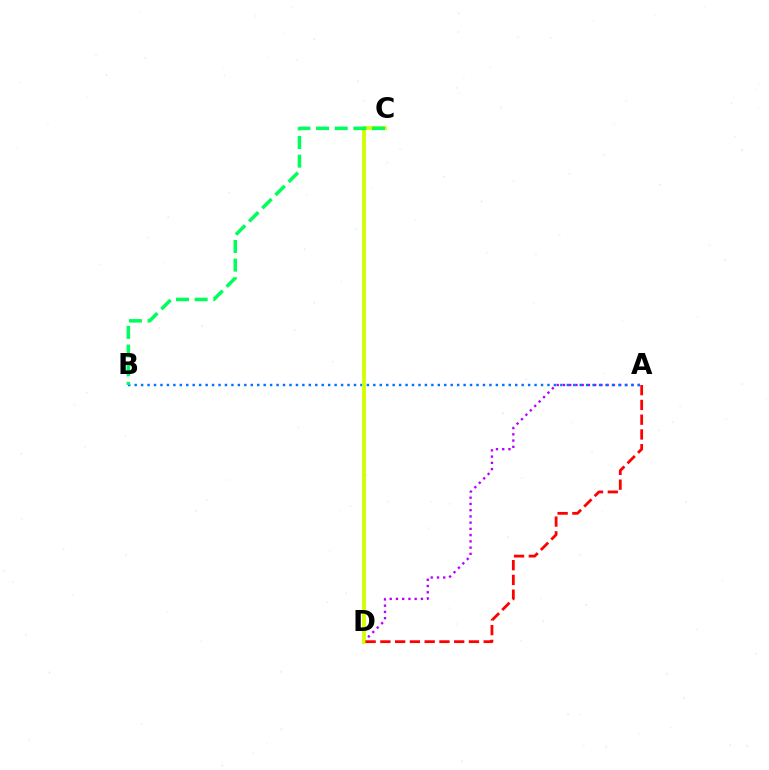{('A', 'D'): [{'color': '#b900ff', 'line_style': 'dotted', 'thickness': 1.7}, {'color': '#ff0000', 'line_style': 'dashed', 'thickness': 2.01}], ('A', 'B'): [{'color': '#0074ff', 'line_style': 'dotted', 'thickness': 1.75}], ('C', 'D'): [{'color': '#d1ff00', 'line_style': 'solid', 'thickness': 2.74}], ('B', 'C'): [{'color': '#00ff5c', 'line_style': 'dashed', 'thickness': 2.53}]}